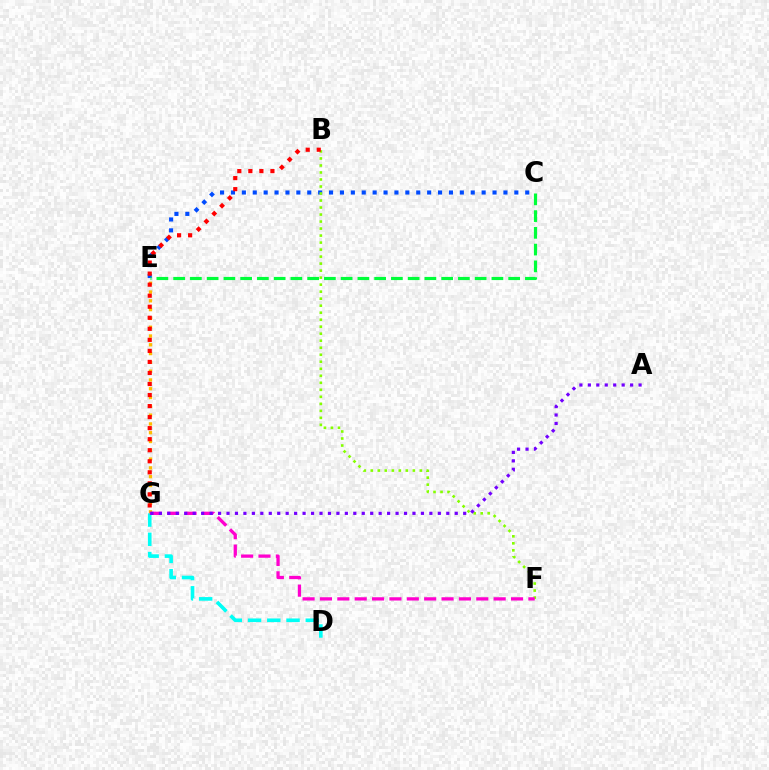{('C', 'E'): [{'color': '#004bff', 'line_style': 'dotted', 'thickness': 2.96}, {'color': '#00ff39', 'line_style': 'dashed', 'thickness': 2.28}], ('E', 'G'): [{'color': '#ffbd00', 'line_style': 'dotted', 'thickness': 2.39}], ('B', 'F'): [{'color': '#84ff00', 'line_style': 'dotted', 'thickness': 1.9}], ('D', 'G'): [{'color': '#00fff6', 'line_style': 'dashed', 'thickness': 2.62}], ('B', 'G'): [{'color': '#ff0000', 'line_style': 'dotted', 'thickness': 3.0}], ('F', 'G'): [{'color': '#ff00cf', 'line_style': 'dashed', 'thickness': 2.36}], ('A', 'G'): [{'color': '#7200ff', 'line_style': 'dotted', 'thickness': 2.3}]}